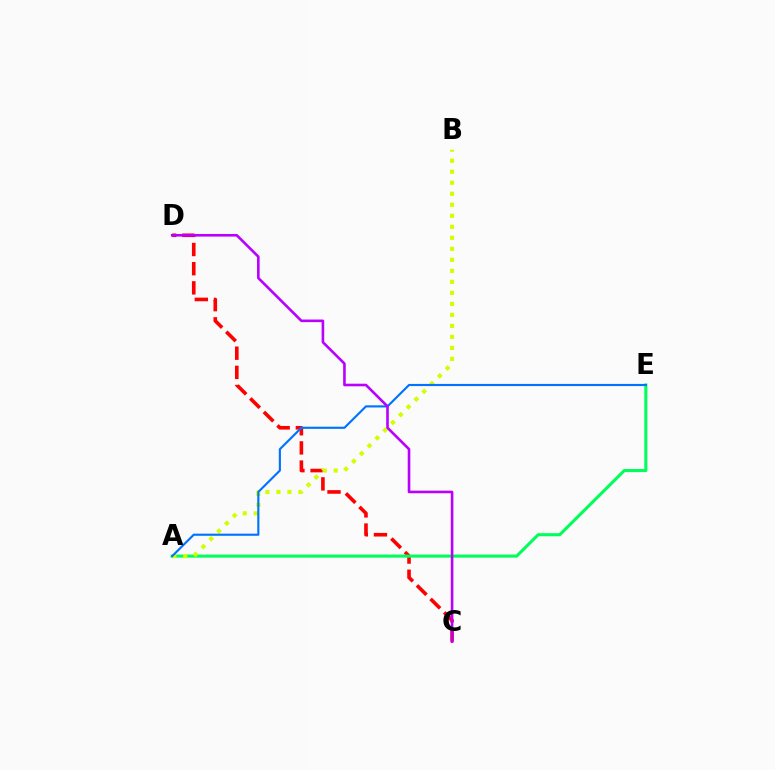{('C', 'D'): [{'color': '#ff0000', 'line_style': 'dashed', 'thickness': 2.6}, {'color': '#b900ff', 'line_style': 'solid', 'thickness': 1.88}], ('A', 'E'): [{'color': '#00ff5c', 'line_style': 'solid', 'thickness': 2.22}, {'color': '#0074ff', 'line_style': 'solid', 'thickness': 1.55}], ('A', 'B'): [{'color': '#d1ff00', 'line_style': 'dotted', 'thickness': 2.99}]}